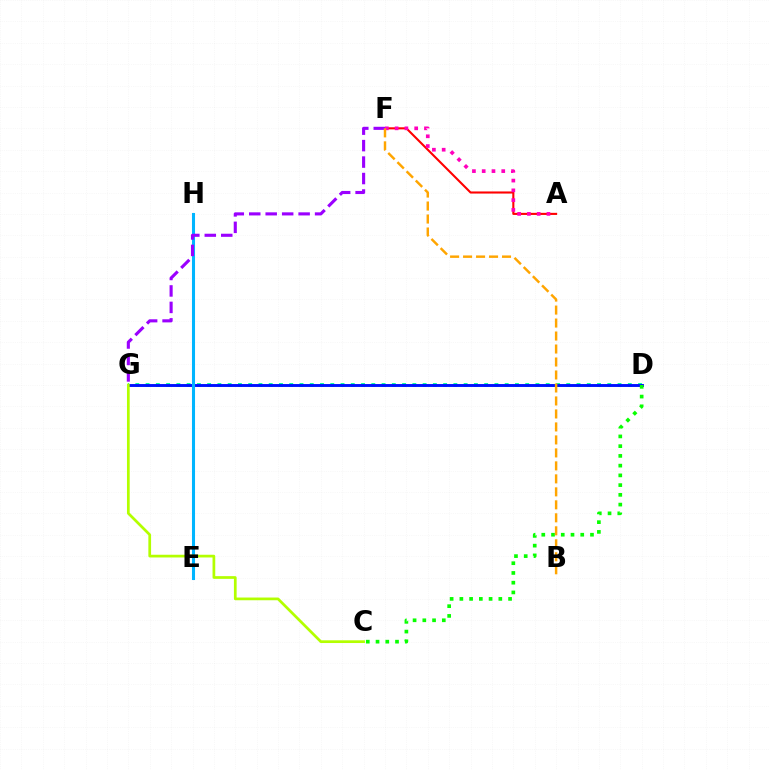{('D', 'G'): [{'color': '#00ff9d', 'line_style': 'dotted', 'thickness': 2.79}, {'color': '#0010ff', 'line_style': 'solid', 'thickness': 2.09}], ('C', 'D'): [{'color': '#08ff00', 'line_style': 'dotted', 'thickness': 2.65}], ('A', 'F'): [{'color': '#ff0000', 'line_style': 'solid', 'thickness': 1.51}, {'color': '#ff00bd', 'line_style': 'dotted', 'thickness': 2.66}], ('E', 'H'): [{'color': '#00b5ff', 'line_style': 'solid', 'thickness': 2.2}], ('F', 'G'): [{'color': '#9b00ff', 'line_style': 'dashed', 'thickness': 2.24}], ('B', 'F'): [{'color': '#ffa500', 'line_style': 'dashed', 'thickness': 1.76}], ('C', 'G'): [{'color': '#b3ff00', 'line_style': 'solid', 'thickness': 1.96}]}